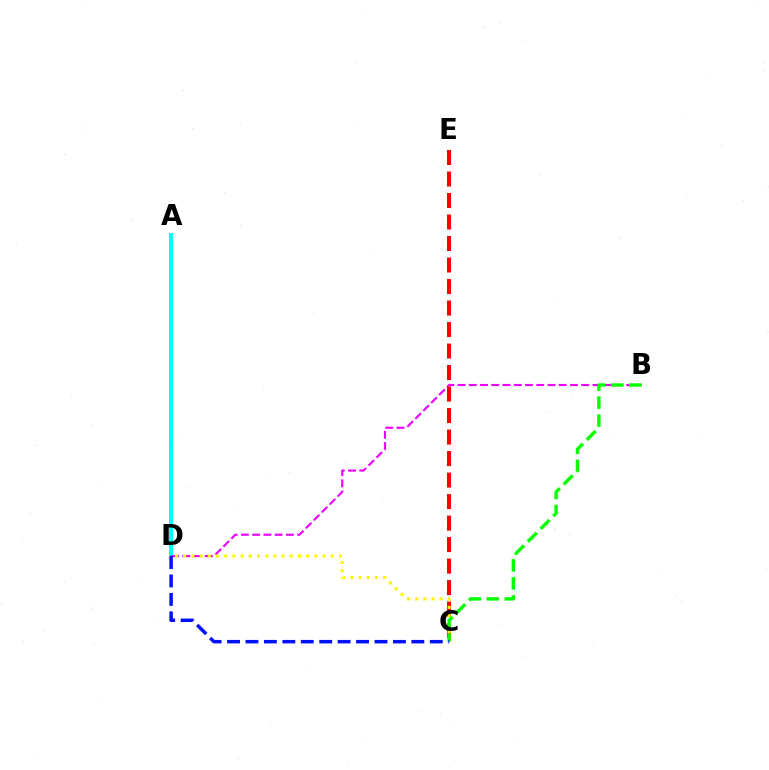{('A', 'D'): [{'color': '#00fff6', 'line_style': 'solid', 'thickness': 2.87}], ('B', 'D'): [{'color': '#ee00ff', 'line_style': 'dashed', 'thickness': 1.53}], ('C', 'E'): [{'color': '#ff0000', 'line_style': 'dashed', 'thickness': 2.92}], ('C', 'D'): [{'color': '#fcf500', 'line_style': 'dotted', 'thickness': 2.23}, {'color': '#0010ff', 'line_style': 'dashed', 'thickness': 2.5}], ('B', 'C'): [{'color': '#08ff00', 'line_style': 'dashed', 'thickness': 2.45}]}